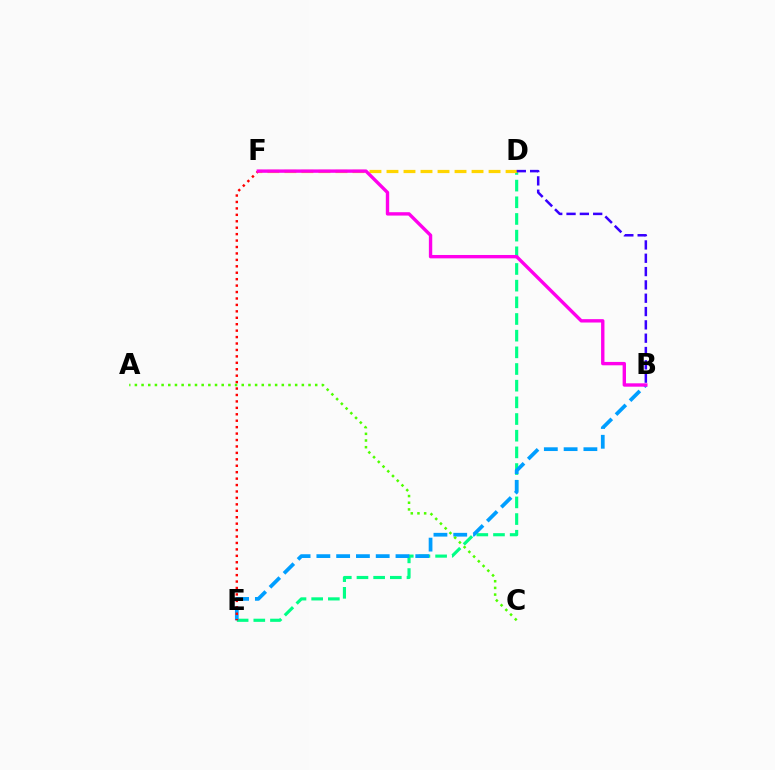{('D', 'E'): [{'color': '#00ff86', 'line_style': 'dashed', 'thickness': 2.26}], ('D', 'F'): [{'color': '#ffd500', 'line_style': 'dashed', 'thickness': 2.31}], ('B', 'E'): [{'color': '#009eff', 'line_style': 'dashed', 'thickness': 2.69}], ('E', 'F'): [{'color': '#ff0000', 'line_style': 'dotted', 'thickness': 1.75}], ('B', 'F'): [{'color': '#ff00ed', 'line_style': 'solid', 'thickness': 2.43}], ('A', 'C'): [{'color': '#4fff00', 'line_style': 'dotted', 'thickness': 1.81}], ('B', 'D'): [{'color': '#3700ff', 'line_style': 'dashed', 'thickness': 1.81}]}